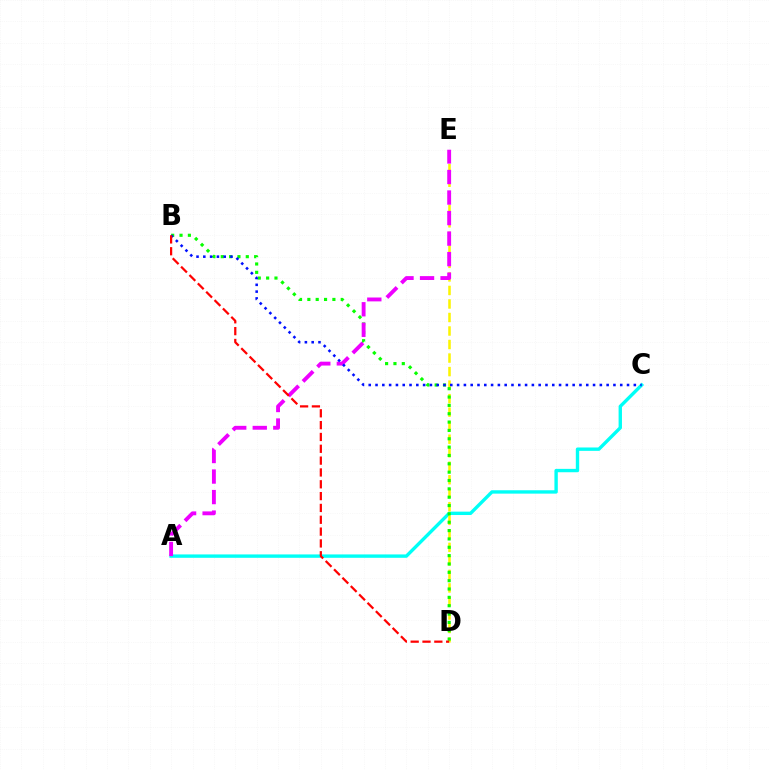{('A', 'C'): [{'color': '#00fff6', 'line_style': 'solid', 'thickness': 2.43}], ('D', 'E'): [{'color': '#fcf500', 'line_style': 'dashed', 'thickness': 1.84}], ('B', 'D'): [{'color': '#08ff00', 'line_style': 'dotted', 'thickness': 2.27}, {'color': '#ff0000', 'line_style': 'dashed', 'thickness': 1.61}], ('A', 'E'): [{'color': '#ee00ff', 'line_style': 'dashed', 'thickness': 2.79}], ('B', 'C'): [{'color': '#0010ff', 'line_style': 'dotted', 'thickness': 1.85}]}